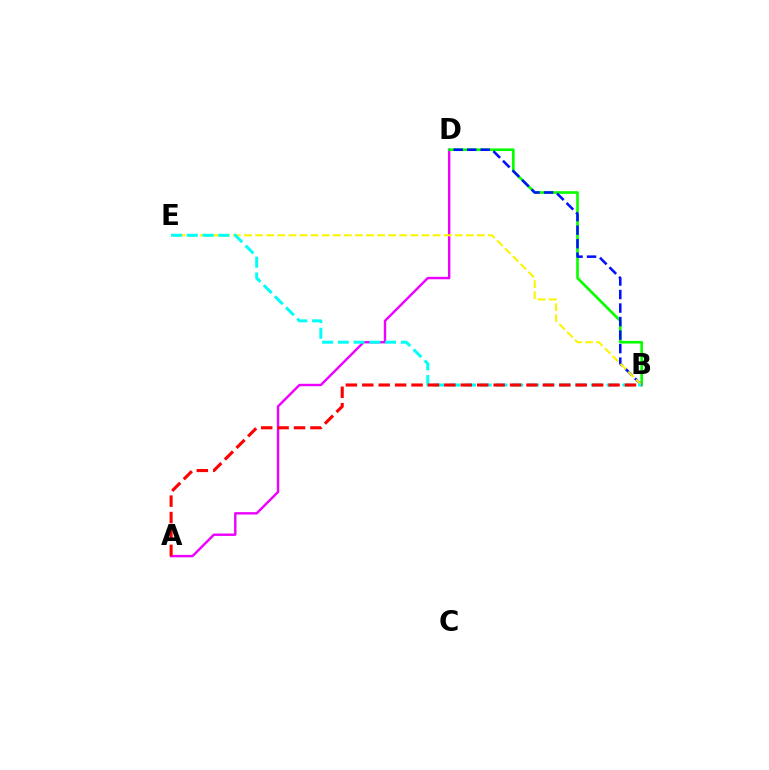{('A', 'D'): [{'color': '#ee00ff', 'line_style': 'solid', 'thickness': 1.73}], ('B', 'D'): [{'color': '#08ff00', 'line_style': 'solid', 'thickness': 1.91}, {'color': '#0010ff', 'line_style': 'dashed', 'thickness': 1.84}], ('B', 'E'): [{'color': '#fcf500', 'line_style': 'dashed', 'thickness': 1.51}, {'color': '#00fff6', 'line_style': 'dashed', 'thickness': 2.14}], ('A', 'B'): [{'color': '#ff0000', 'line_style': 'dashed', 'thickness': 2.23}]}